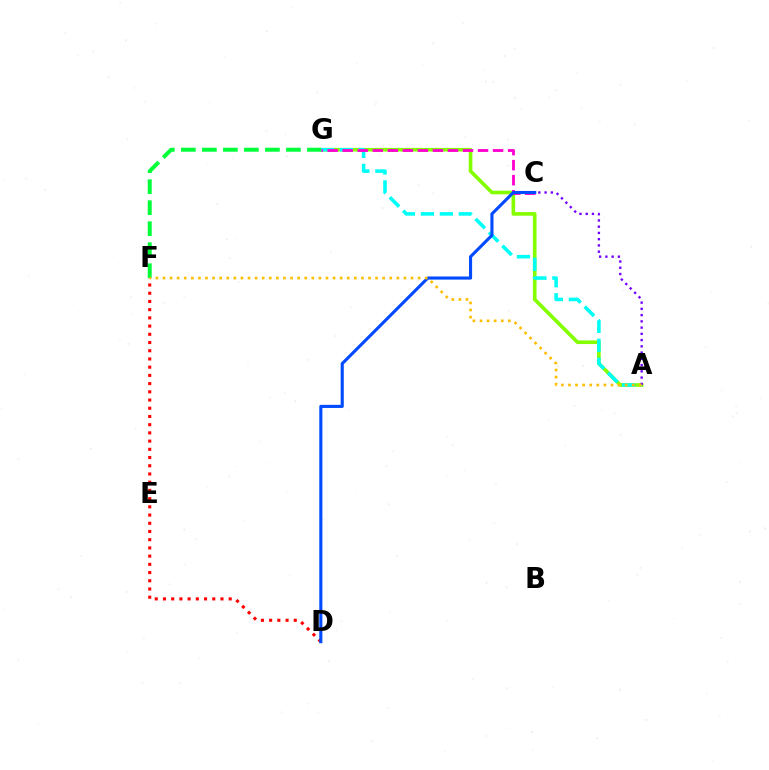{('A', 'G'): [{'color': '#84ff00', 'line_style': 'solid', 'thickness': 2.62}, {'color': '#00fff6', 'line_style': 'dashed', 'thickness': 2.57}], ('C', 'G'): [{'color': '#ff00cf', 'line_style': 'dashed', 'thickness': 2.04}], ('D', 'F'): [{'color': '#ff0000', 'line_style': 'dotted', 'thickness': 2.23}], ('C', 'D'): [{'color': '#004bff', 'line_style': 'solid', 'thickness': 2.23}], ('A', 'C'): [{'color': '#7200ff', 'line_style': 'dotted', 'thickness': 1.7}], ('F', 'G'): [{'color': '#00ff39', 'line_style': 'dashed', 'thickness': 2.85}], ('A', 'F'): [{'color': '#ffbd00', 'line_style': 'dotted', 'thickness': 1.93}]}